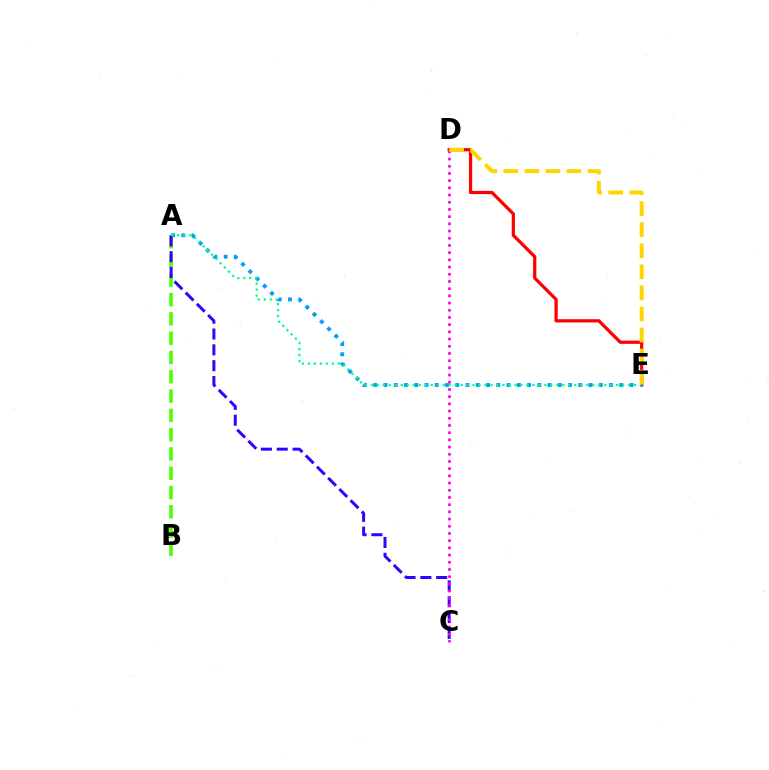{('A', 'B'): [{'color': '#4fff00', 'line_style': 'dashed', 'thickness': 2.62}], ('D', 'E'): [{'color': '#ff0000', 'line_style': 'solid', 'thickness': 2.33}, {'color': '#ffd500', 'line_style': 'dashed', 'thickness': 2.86}], ('A', 'E'): [{'color': '#009eff', 'line_style': 'dotted', 'thickness': 2.79}, {'color': '#00ff86', 'line_style': 'dotted', 'thickness': 1.63}], ('A', 'C'): [{'color': '#3700ff', 'line_style': 'dashed', 'thickness': 2.15}], ('C', 'D'): [{'color': '#ff00ed', 'line_style': 'dotted', 'thickness': 1.96}]}